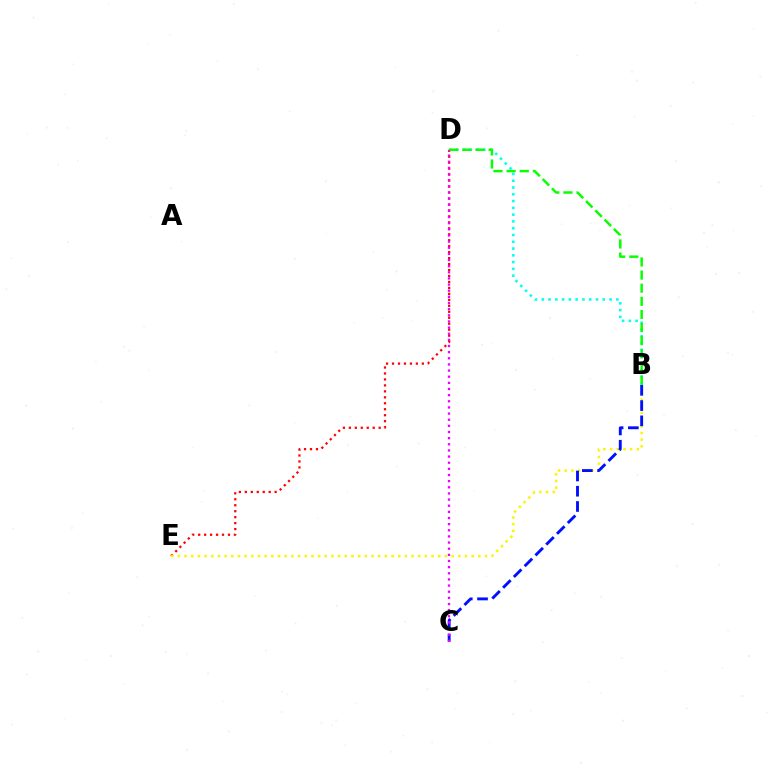{('D', 'E'): [{'color': '#ff0000', 'line_style': 'dotted', 'thickness': 1.62}], ('B', 'E'): [{'color': '#fcf500', 'line_style': 'dotted', 'thickness': 1.81}], ('B', 'C'): [{'color': '#0010ff', 'line_style': 'dashed', 'thickness': 2.07}], ('B', 'D'): [{'color': '#00fff6', 'line_style': 'dotted', 'thickness': 1.84}, {'color': '#08ff00', 'line_style': 'dashed', 'thickness': 1.78}], ('C', 'D'): [{'color': '#ee00ff', 'line_style': 'dotted', 'thickness': 1.67}]}